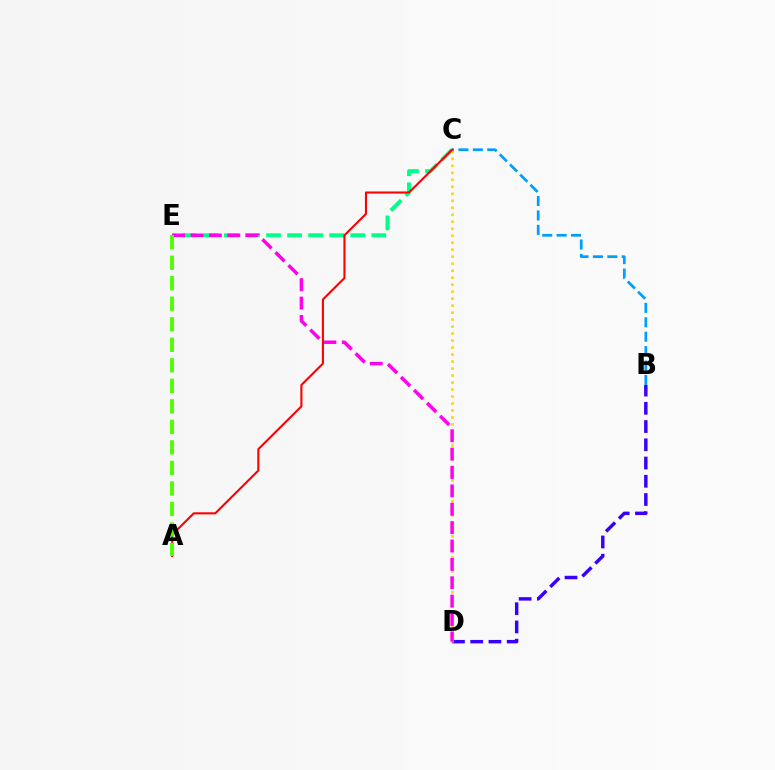{('C', 'E'): [{'color': '#00ff86', 'line_style': 'dashed', 'thickness': 2.86}], ('B', 'C'): [{'color': '#009eff', 'line_style': 'dashed', 'thickness': 1.96}], ('B', 'D'): [{'color': '#3700ff', 'line_style': 'dashed', 'thickness': 2.48}], ('C', 'D'): [{'color': '#ffd500', 'line_style': 'dotted', 'thickness': 1.9}], ('D', 'E'): [{'color': '#ff00ed', 'line_style': 'dashed', 'thickness': 2.5}], ('A', 'C'): [{'color': '#ff0000', 'line_style': 'solid', 'thickness': 1.51}], ('A', 'E'): [{'color': '#4fff00', 'line_style': 'dashed', 'thickness': 2.79}]}